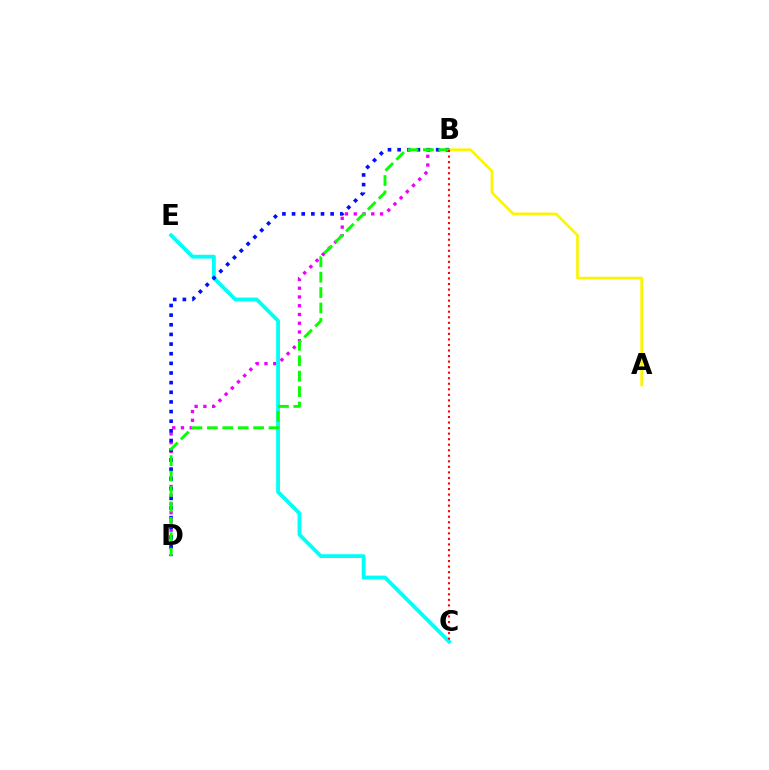{('A', 'B'): [{'color': '#fcf500', 'line_style': 'solid', 'thickness': 1.91}], ('B', 'D'): [{'color': '#ee00ff', 'line_style': 'dotted', 'thickness': 2.38}, {'color': '#0010ff', 'line_style': 'dotted', 'thickness': 2.62}, {'color': '#08ff00', 'line_style': 'dashed', 'thickness': 2.09}], ('C', 'E'): [{'color': '#00fff6', 'line_style': 'solid', 'thickness': 2.73}], ('B', 'C'): [{'color': '#ff0000', 'line_style': 'dotted', 'thickness': 1.51}]}